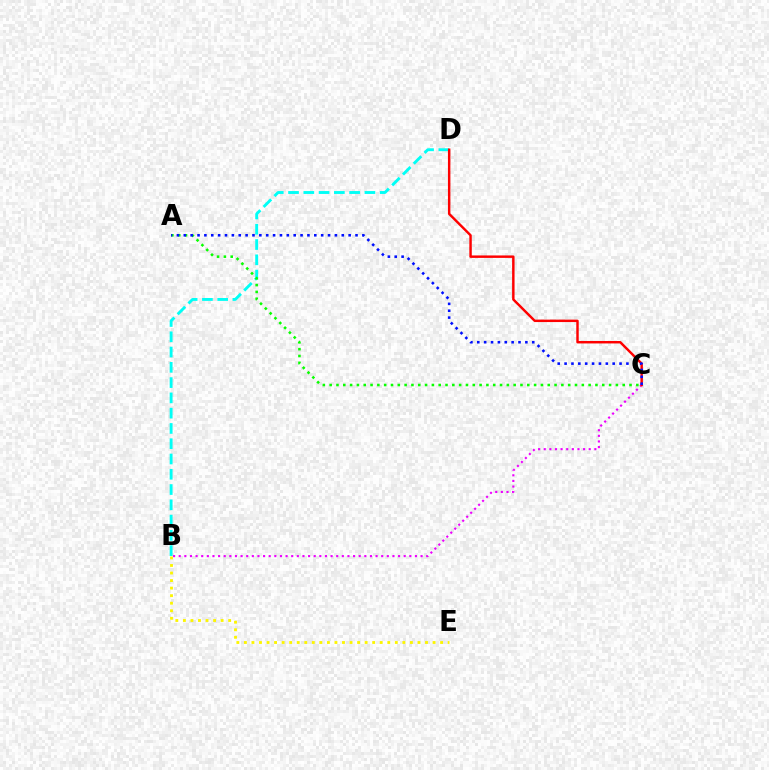{('B', 'E'): [{'color': '#fcf500', 'line_style': 'dotted', 'thickness': 2.05}], ('B', 'C'): [{'color': '#ee00ff', 'line_style': 'dotted', 'thickness': 1.53}], ('B', 'D'): [{'color': '#00fff6', 'line_style': 'dashed', 'thickness': 2.08}], ('A', 'C'): [{'color': '#08ff00', 'line_style': 'dotted', 'thickness': 1.85}, {'color': '#0010ff', 'line_style': 'dotted', 'thickness': 1.87}], ('C', 'D'): [{'color': '#ff0000', 'line_style': 'solid', 'thickness': 1.76}]}